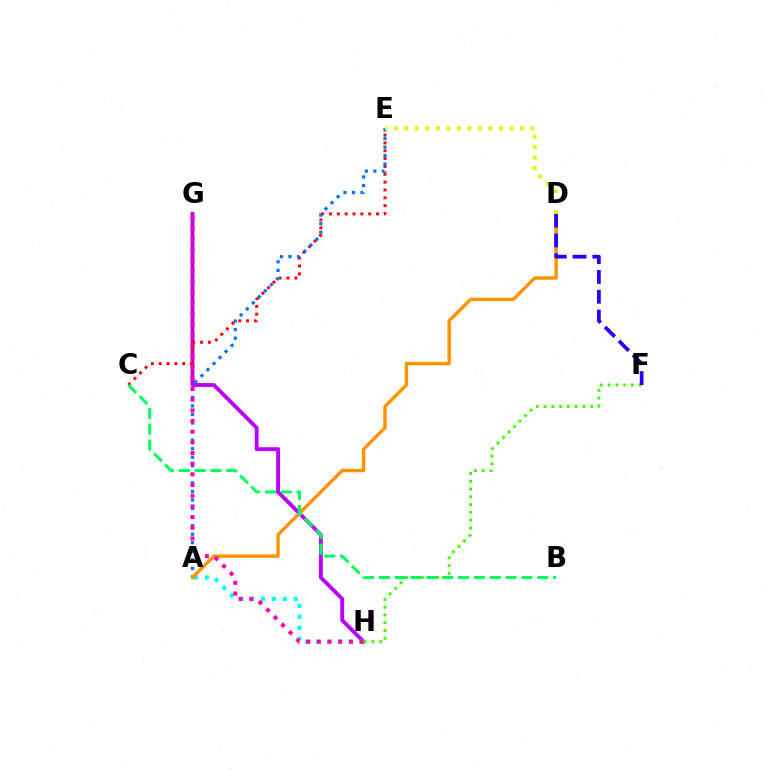{('G', 'H'): [{'color': '#b900ff', 'line_style': 'solid', 'thickness': 2.78}, {'color': '#ff00ac', 'line_style': 'dotted', 'thickness': 2.9}], ('C', 'E'): [{'color': '#ff0000', 'line_style': 'dotted', 'thickness': 2.13}], ('A', 'H'): [{'color': '#00fff6', 'line_style': 'dotted', 'thickness': 2.95}], ('F', 'H'): [{'color': '#3dff00', 'line_style': 'dotted', 'thickness': 2.11}], ('A', 'E'): [{'color': '#0074ff', 'line_style': 'dotted', 'thickness': 2.32}], ('A', 'D'): [{'color': '#ff9400', 'line_style': 'solid', 'thickness': 2.47}], ('D', 'F'): [{'color': '#2500ff', 'line_style': 'dashed', 'thickness': 2.69}], ('D', 'E'): [{'color': '#d1ff00', 'line_style': 'dotted', 'thickness': 2.86}], ('B', 'C'): [{'color': '#00ff5c', 'line_style': 'dashed', 'thickness': 2.15}]}